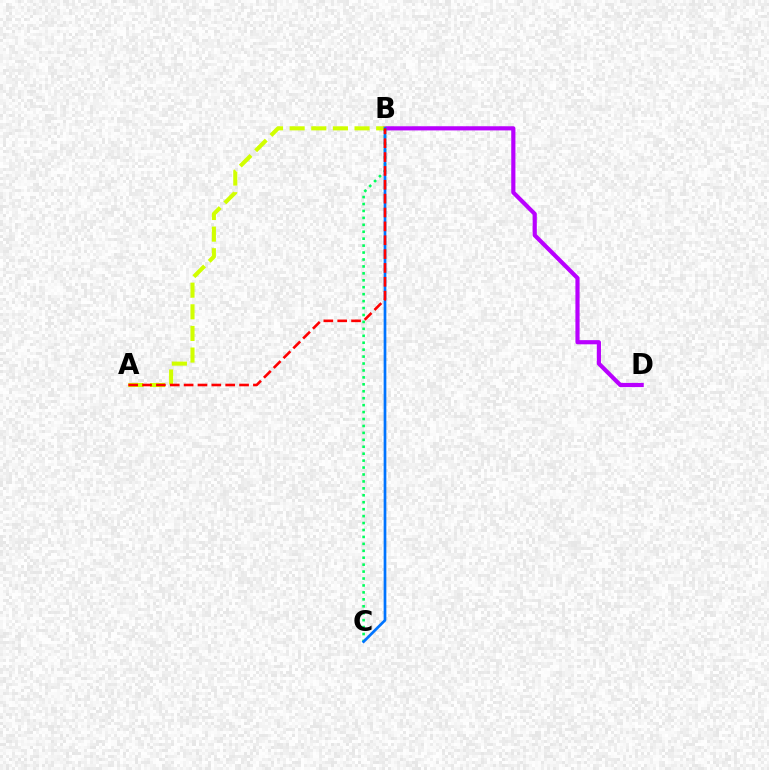{('B', 'D'): [{'color': '#b900ff', 'line_style': 'solid', 'thickness': 3.0}], ('B', 'C'): [{'color': '#00ff5c', 'line_style': 'dotted', 'thickness': 1.88}, {'color': '#0074ff', 'line_style': 'solid', 'thickness': 1.95}], ('A', 'B'): [{'color': '#d1ff00', 'line_style': 'dashed', 'thickness': 2.94}, {'color': '#ff0000', 'line_style': 'dashed', 'thickness': 1.88}]}